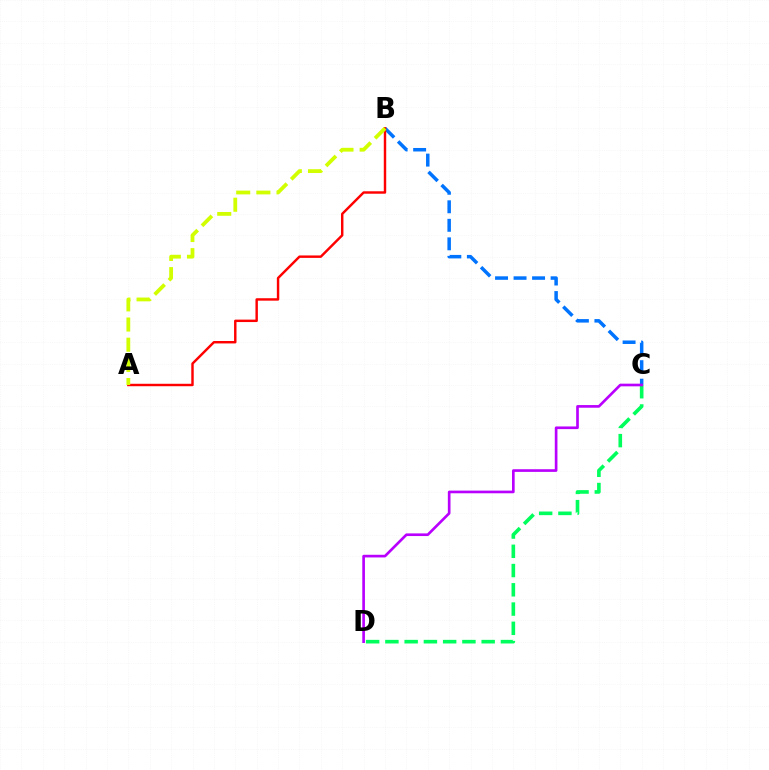{('B', 'C'): [{'color': '#0074ff', 'line_style': 'dashed', 'thickness': 2.52}], ('A', 'B'): [{'color': '#ff0000', 'line_style': 'solid', 'thickness': 1.76}, {'color': '#d1ff00', 'line_style': 'dashed', 'thickness': 2.74}], ('C', 'D'): [{'color': '#00ff5c', 'line_style': 'dashed', 'thickness': 2.62}, {'color': '#b900ff', 'line_style': 'solid', 'thickness': 1.92}]}